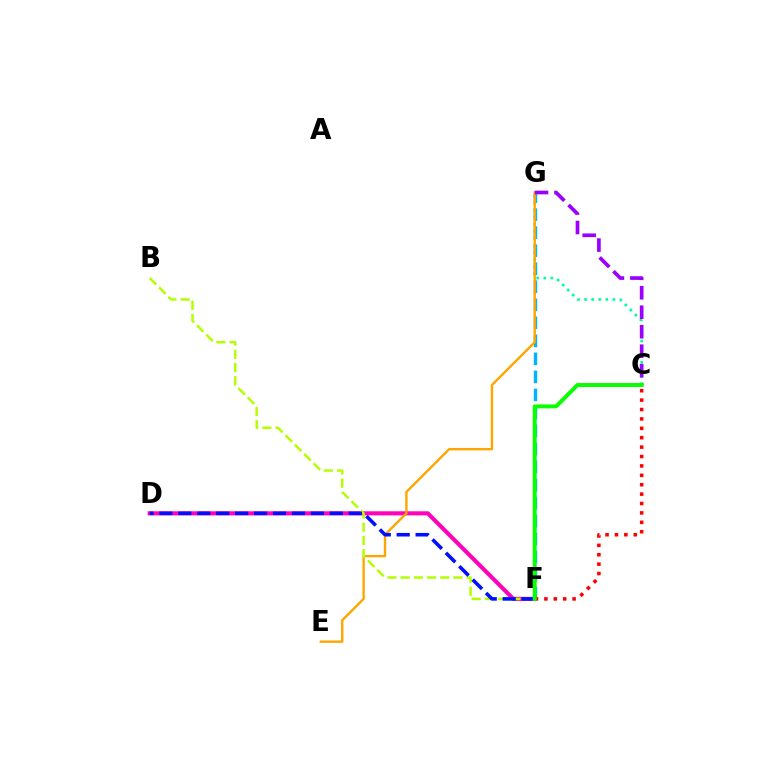{('D', 'F'): [{'color': '#ff00bd', 'line_style': 'solid', 'thickness': 2.94}, {'color': '#0010ff', 'line_style': 'dashed', 'thickness': 2.57}], ('F', 'G'): [{'color': '#00b5ff', 'line_style': 'dashed', 'thickness': 2.45}], ('C', 'F'): [{'color': '#ff0000', 'line_style': 'dotted', 'thickness': 2.55}, {'color': '#08ff00', 'line_style': 'solid', 'thickness': 2.85}], ('C', 'G'): [{'color': '#00ff9d', 'line_style': 'dotted', 'thickness': 1.93}, {'color': '#9b00ff', 'line_style': 'dashed', 'thickness': 2.65}], ('E', 'G'): [{'color': '#ffa500', 'line_style': 'solid', 'thickness': 1.72}], ('B', 'F'): [{'color': '#b3ff00', 'line_style': 'dashed', 'thickness': 1.8}]}